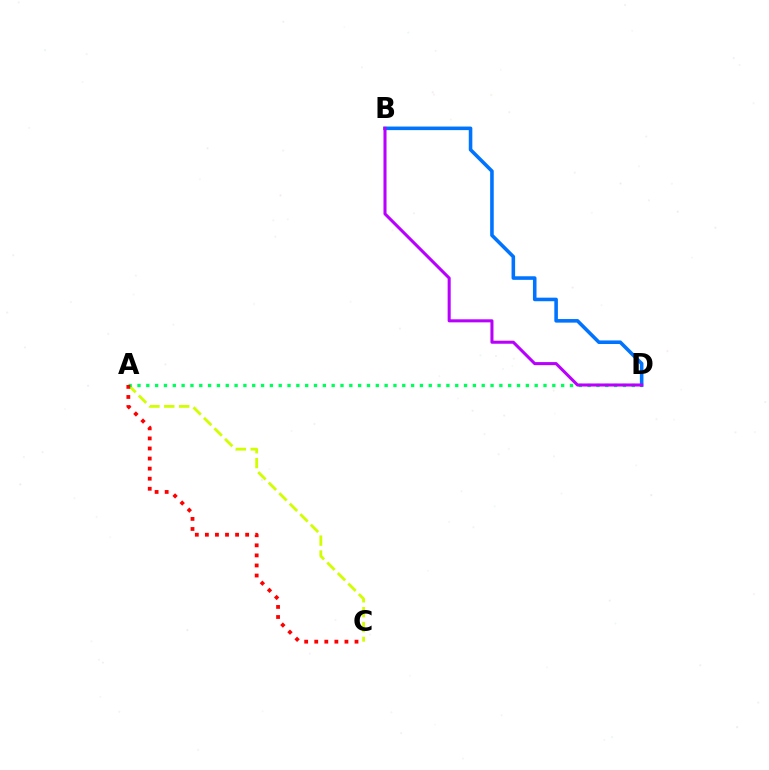{('A', 'C'): [{'color': '#d1ff00', 'line_style': 'dashed', 'thickness': 2.02}, {'color': '#ff0000', 'line_style': 'dotted', 'thickness': 2.73}], ('A', 'D'): [{'color': '#00ff5c', 'line_style': 'dotted', 'thickness': 2.4}], ('B', 'D'): [{'color': '#0074ff', 'line_style': 'solid', 'thickness': 2.57}, {'color': '#b900ff', 'line_style': 'solid', 'thickness': 2.19}]}